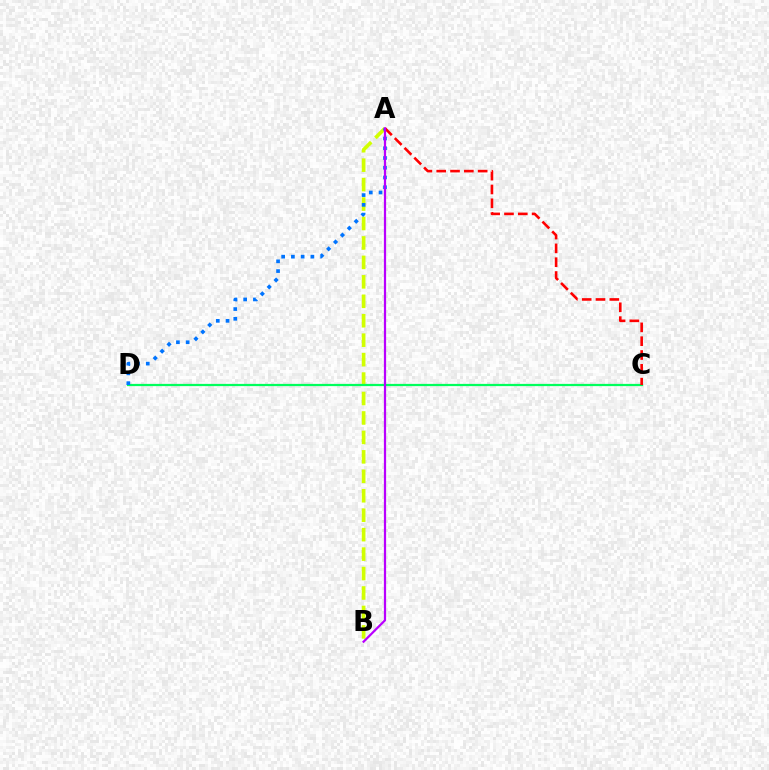{('A', 'B'): [{'color': '#d1ff00', 'line_style': 'dashed', 'thickness': 2.64}, {'color': '#b900ff', 'line_style': 'solid', 'thickness': 1.61}], ('C', 'D'): [{'color': '#00ff5c', 'line_style': 'solid', 'thickness': 1.61}], ('A', 'D'): [{'color': '#0074ff', 'line_style': 'dotted', 'thickness': 2.65}], ('A', 'C'): [{'color': '#ff0000', 'line_style': 'dashed', 'thickness': 1.88}]}